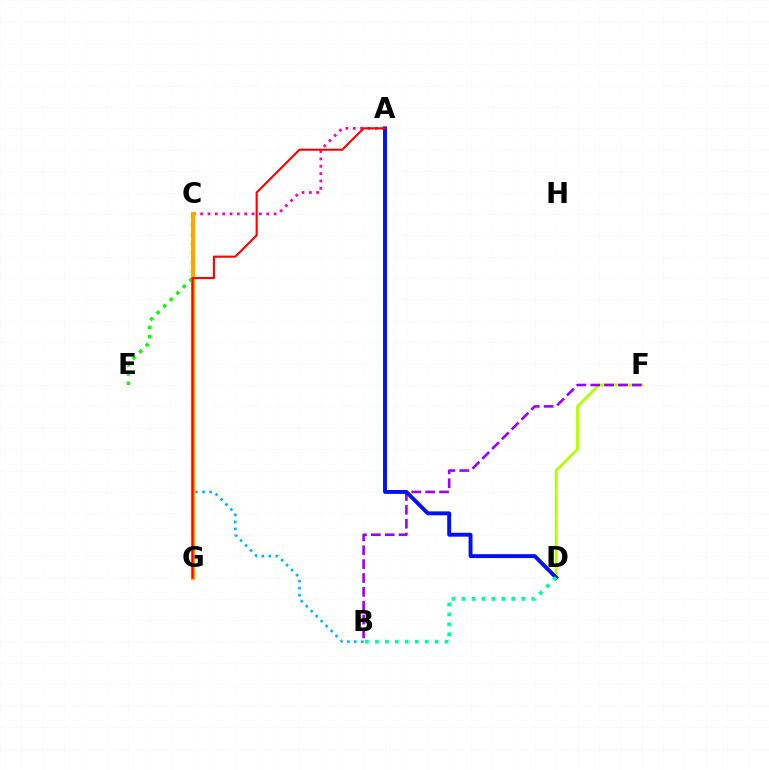{('B', 'C'): [{'color': '#00b5ff', 'line_style': 'dotted', 'thickness': 1.91}], ('C', 'E'): [{'color': '#08ff00', 'line_style': 'dotted', 'thickness': 2.51}], ('A', 'C'): [{'color': '#ff00bd', 'line_style': 'dotted', 'thickness': 2.0}], ('D', 'F'): [{'color': '#b3ff00', 'line_style': 'solid', 'thickness': 2.02}], ('B', 'F'): [{'color': '#9b00ff', 'line_style': 'dashed', 'thickness': 1.88}], ('C', 'G'): [{'color': '#ffa500', 'line_style': 'solid', 'thickness': 2.96}], ('A', 'D'): [{'color': '#0010ff', 'line_style': 'solid', 'thickness': 2.81}], ('B', 'D'): [{'color': '#00ff9d', 'line_style': 'dotted', 'thickness': 2.71}], ('A', 'G'): [{'color': '#ff0000', 'line_style': 'solid', 'thickness': 1.53}]}